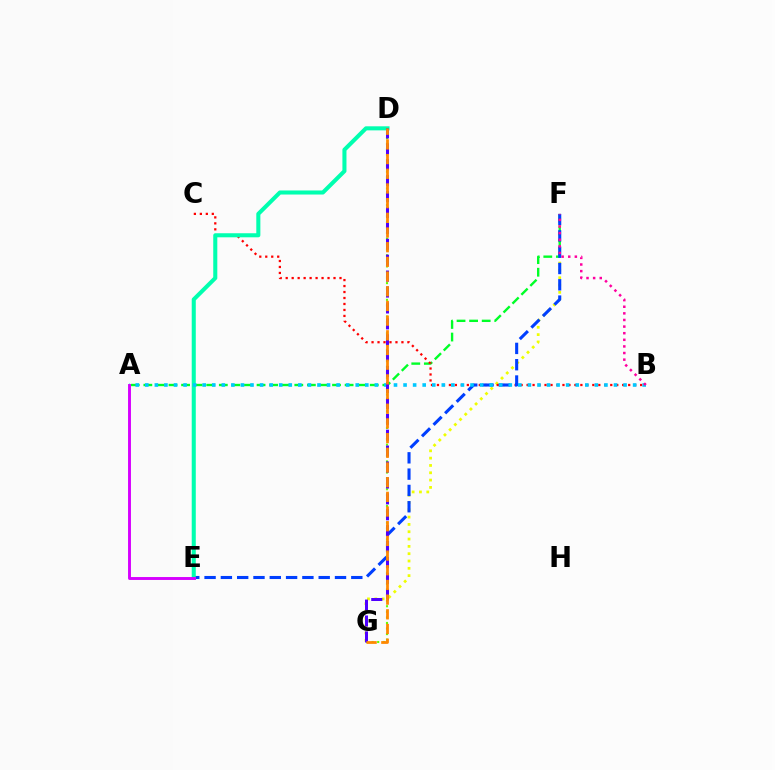{('F', 'G'): [{'color': '#eeff00', 'line_style': 'dotted', 'thickness': 1.99}], ('A', 'F'): [{'color': '#00ff27', 'line_style': 'dashed', 'thickness': 1.71}], ('B', 'C'): [{'color': '#ff0000', 'line_style': 'dotted', 'thickness': 1.62}], ('E', 'F'): [{'color': '#003fff', 'line_style': 'dashed', 'thickness': 2.21}], ('D', 'E'): [{'color': '#00ffaf', 'line_style': 'solid', 'thickness': 2.92}], ('A', 'B'): [{'color': '#00c7ff', 'line_style': 'dotted', 'thickness': 2.6}], ('D', 'G'): [{'color': '#66ff00', 'line_style': 'dotted', 'thickness': 1.51}, {'color': '#4f00ff', 'line_style': 'dashed', 'thickness': 2.16}, {'color': '#ff8800', 'line_style': 'dashed', 'thickness': 1.99}], ('B', 'F'): [{'color': '#ff00a0', 'line_style': 'dotted', 'thickness': 1.8}], ('A', 'E'): [{'color': '#d600ff', 'line_style': 'solid', 'thickness': 2.1}]}